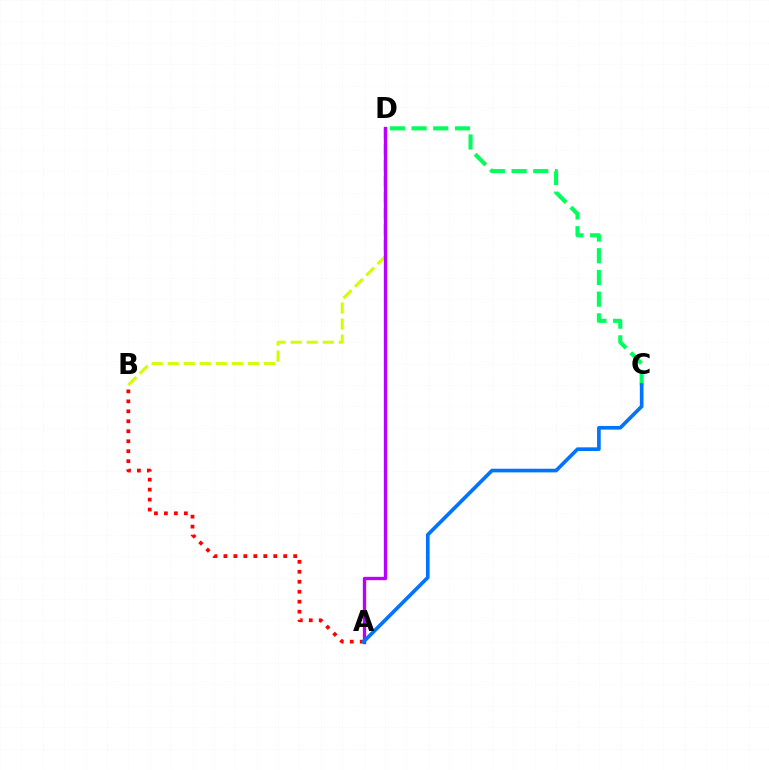{('C', 'D'): [{'color': '#00ff5c', 'line_style': 'dashed', 'thickness': 2.95}], ('B', 'D'): [{'color': '#d1ff00', 'line_style': 'dashed', 'thickness': 2.18}], ('A', 'D'): [{'color': '#b900ff', 'line_style': 'solid', 'thickness': 2.4}], ('A', 'B'): [{'color': '#ff0000', 'line_style': 'dotted', 'thickness': 2.71}], ('A', 'C'): [{'color': '#0074ff', 'line_style': 'solid', 'thickness': 2.64}]}